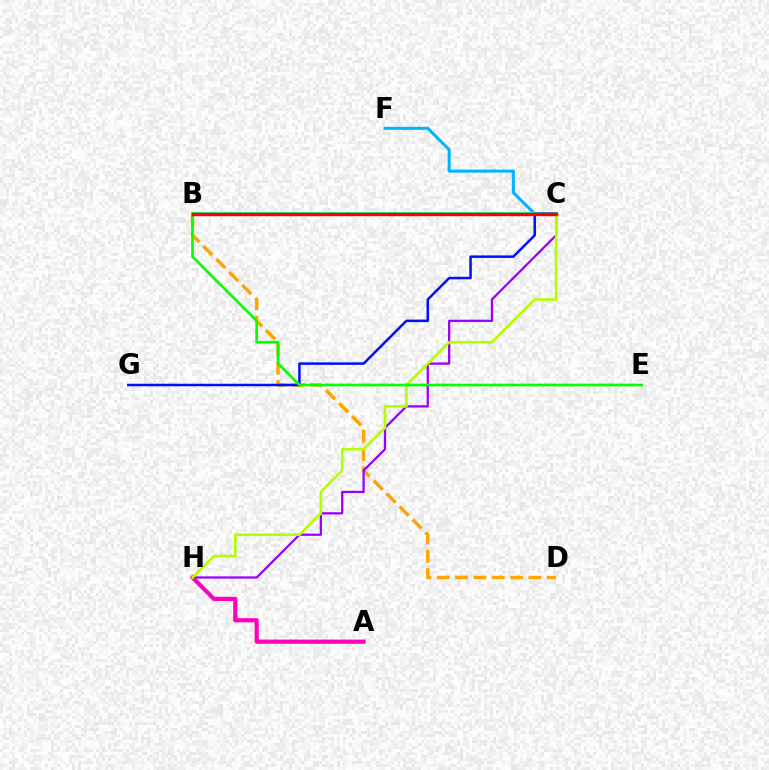{('B', 'D'): [{'color': '#ffa500', 'line_style': 'dashed', 'thickness': 2.49}], ('C', 'H'): [{'color': '#9b00ff', 'line_style': 'solid', 'thickness': 1.63}, {'color': '#b3ff00', 'line_style': 'solid', 'thickness': 1.9}], ('C', 'F'): [{'color': '#00b5ff', 'line_style': 'solid', 'thickness': 2.19}], ('A', 'H'): [{'color': '#ff00bd', 'line_style': 'solid', 'thickness': 3.0}], ('B', 'C'): [{'color': '#00ff9d', 'line_style': 'solid', 'thickness': 2.75}, {'color': '#ff0000', 'line_style': 'solid', 'thickness': 2.43}], ('C', 'G'): [{'color': '#0010ff', 'line_style': 'solid', 'thickness': 1.81}], ('B', 'E'): [{'color': '#08ff00', 'line_style': 'solid', 'thickness': 1.93}]}